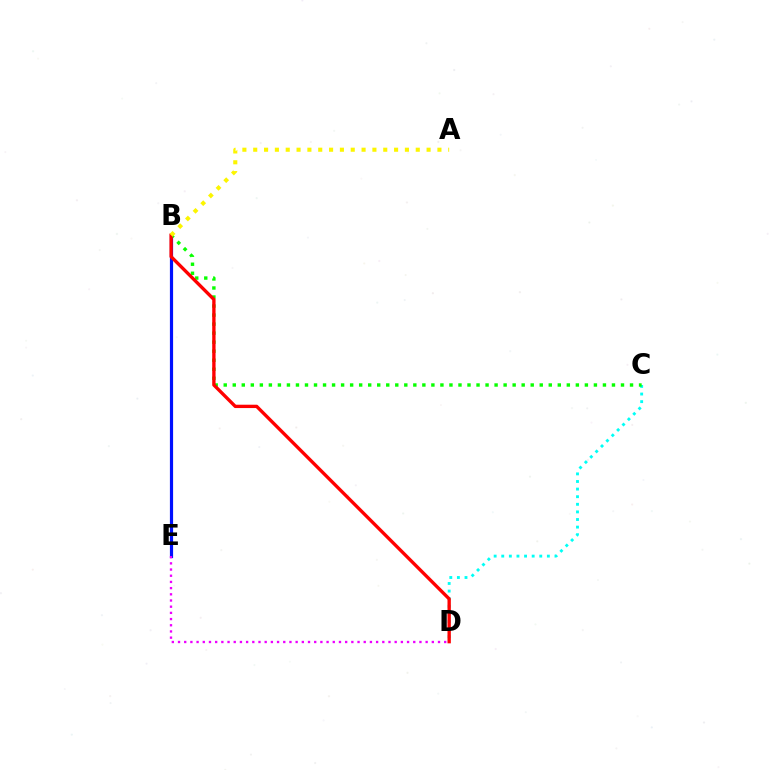{('B', 'E'): [{'color': '#0010ff', 'line_style': 'solid', 'thickness': 2.3}], ('C', 'D'): [{'color': '#00fff6', 'line_style': 'dotted', 'thickness': 2.07}], ('B', 'C'): [{'color': '#08ff00', 'line_style': 'dotted', 'thickness': 2.45}], ('D', 'E'): [{'color': '#ee00ff', 'line_style': 'dotted', 'thickness': 1.68}], ('B', 'D'): [{'color': '#ff0000', 'line_style': 'solid', 'thickness': 2.41}], ('A', 'B'): [{'color': '#fcf500', 'line_style': 'dotted', 'thickness': 2.94}]}